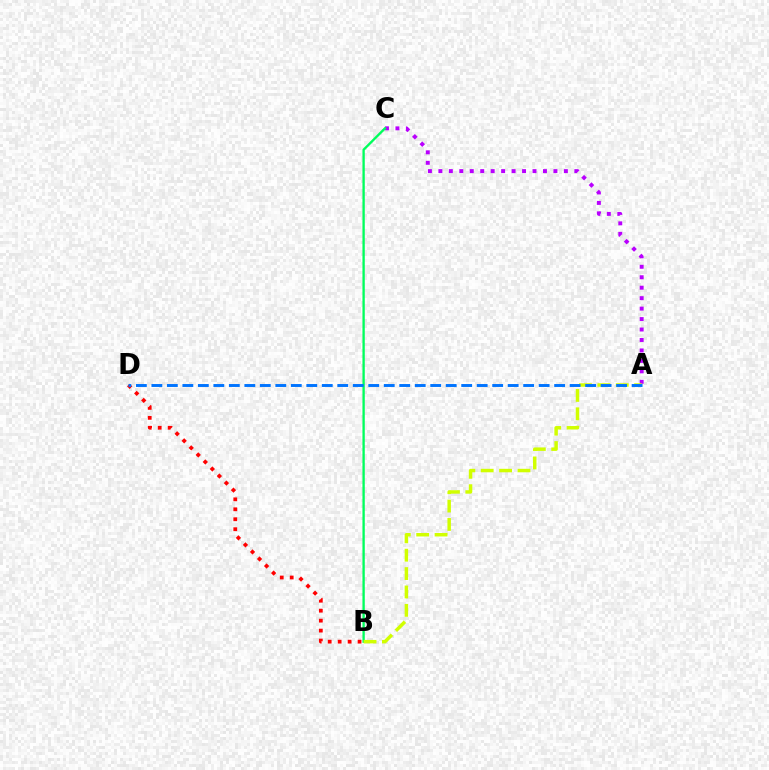{('A', 'C'): [{'color': '#b900ff', 'line_style': 'dotted', 'thickness': 2.84}], ('B', 'C'): [{'color': '#00ff5c', 'line_style': 'solid', 'thickness': 1.68}], ('A', 'B'): [{'color': '#d1ff00', 'line_style': 'dashed', 'thickness': 2.5}], ('B', 'D'): [{'color': '#ff0000', 'line_style': 'dotted', 'thickness': 2.71}], ('A', 'D'): [{'color': '#0074ff', 'line_style': 'dashed', 'thickness': 2.1}]}